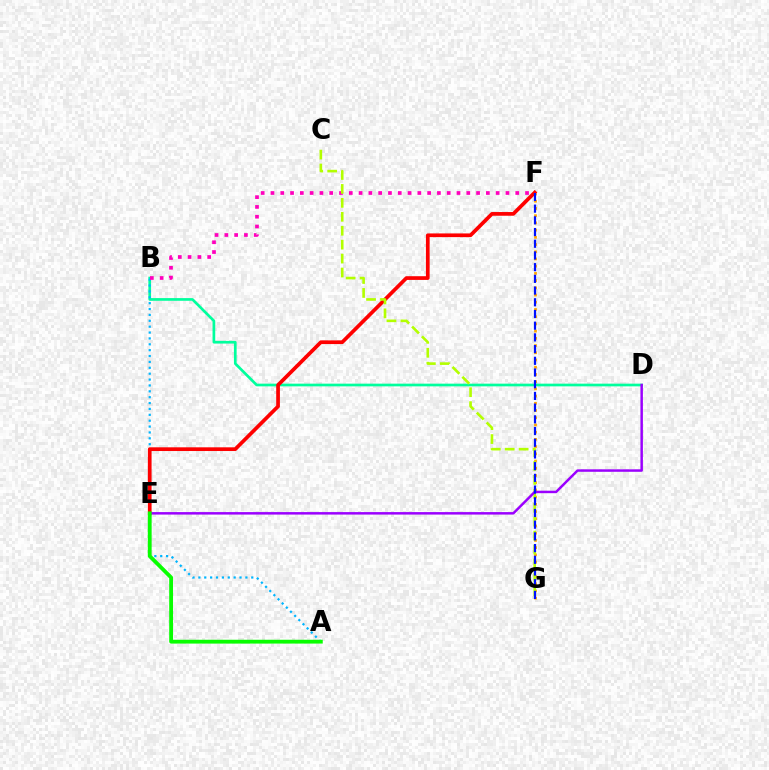{('B', 'D'): [{'color': '#00ff9d', 'line_style': 'solid', 'thickness': 1.94}], ('A', 'B'): [{'color': '#00b5ff', 'line_style': 'dotted', 'thickness': 1.6}], ('F', 'G'): [{'color': '#ffa500', 'line_style': 'dotted', 'thickness': 1.96}, {'color': '#0010ff', 'line_style': 'dashed', 'thickness': 1.59}], ('B', 'F'): [{'color': '#ff00bd', 'line_style': 'dotted', 'thickness': 2.66}], ('E', 'F'): [{'color': '#ff0000', 'line_style': 'solid', 'thickness': 2.67}], ('C', 'G'): [{'color': '#b3ff00', 'line_style': 'dashed', 'thickness': 1.89}], ('D', 'E'): [{'color': '#9b00ff', 'line_style': 'solid', 'thickness': 1.79}], ('A', 'E'): [{'color': '#08ff00', 'line_style': 'solid', 'thickness': 2.75}]}